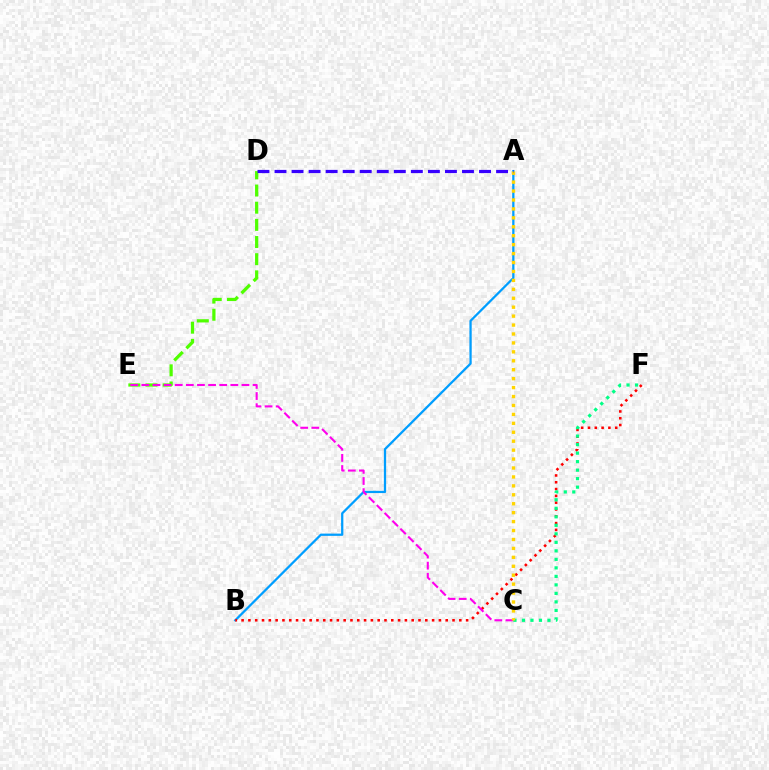{('A', 'B'): [{'color': '#009eff', 'line_style': 'solid', 'thickness': 1.63}], ('D', 'E'): [{'color': '#4fff00', 'line_style': 'dashed', 'thickness': 2.33}], ('B', 'F'): [{'color': '#ff0000', 'line_style': 'dotted', 'thickness': 1.85}], ('C', 'E'): [{'color': '#ff00ed', 'line_style': 'dashed', 'thickness': 1.51}], ('C', 'F'): [{'color': '#00ff86', 'line_style': 'dotted', 'thickness': 2.31}], ('A', 'C'): [{'color': '#ffd500', 'line_style': 'dotted', 'thickness': 2.43}], ('A', 'D'): [{'color': '#3700ff', 'line_style': 'dashed', 'thickness': 2.32}]}